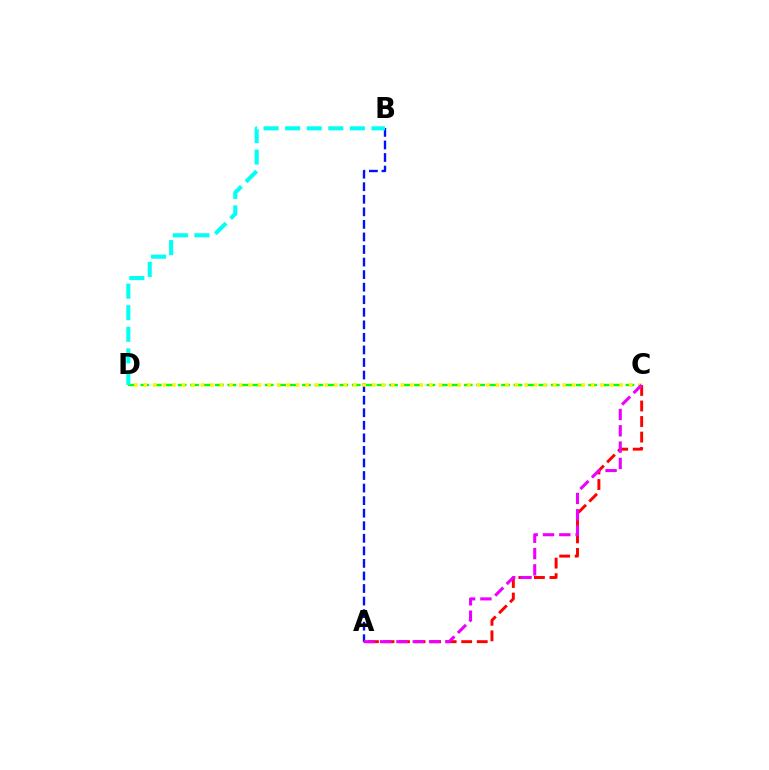{('C', 'D'): [{'color': '#08ff00', 'line_style': 'dashed', 'thickness': 1.69}, {'color': '#fcf500', 'line_style': 'dotted', 'thickness': 2.59}], ('A', 'C'): [{'color': '#ff0000', 'line_style': 'dashed', 'thickness': 2.11}, {'color': '#ee00ff', 'line_style': 'dashed', 'thickness': 2.22}], ('A', 'B'): [{'color': '#0010ff', 'line_style': 'dashed', 'thickness': 1.71}], ('B', 'D'): [{'color': '#00fff6', 'line_style': 'dashed', 'thickness': 2.93}]}